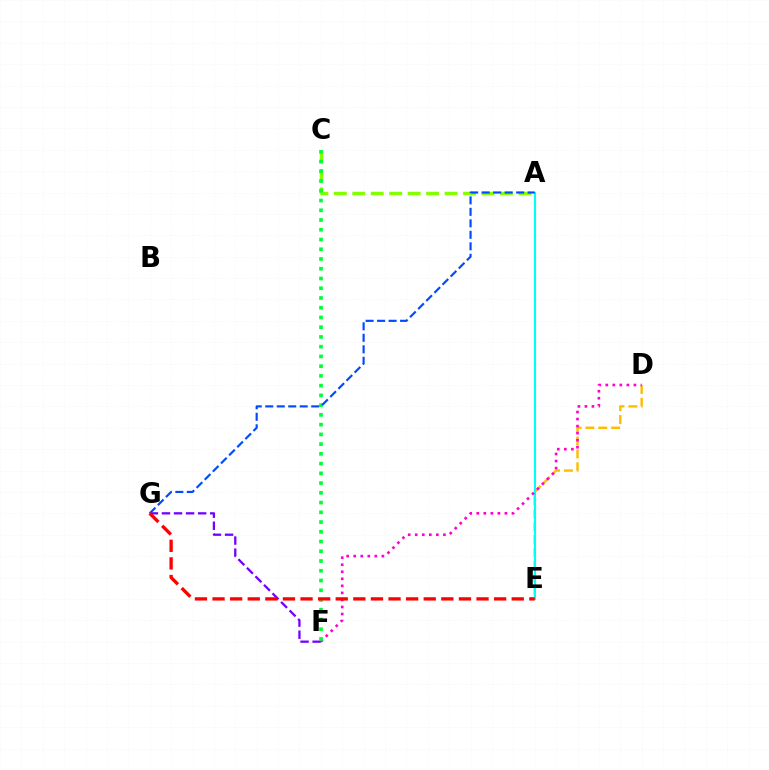{('D', 'E'): [{'color': '#ffbd00', 'line_style': 'dashed', 'thickness': 1.75}], ('A', 'E'): [{'color': '#00fff6', 'line_style': 'solid', 'thickness': 1.52}], ('D', 'F'): [{'color': '#ff00cf', 'line_style': 'dotted', 'thickness': 1.91}], ('F', 'G'): [{'color': '#7200ff', 'line_style': 'dashed', 'thickness': 1.64}], ('A', 'C'): [{'color': '#84ff00', 'line_style': 'dashed', 'thickness': 2.51}], ('C', 'F'): [{'color': '#00ff39', 'line_style': 'dotted', 'thickness': 2.65}], ('A', 'G'): [{'color': '#004bff', 'line_style': 'dashed', 'thickness': 1.56}], ('E', 'G'): [{'color': '#ff0000', 'line_style': 'dashed', 'thickness': 2.39}]}